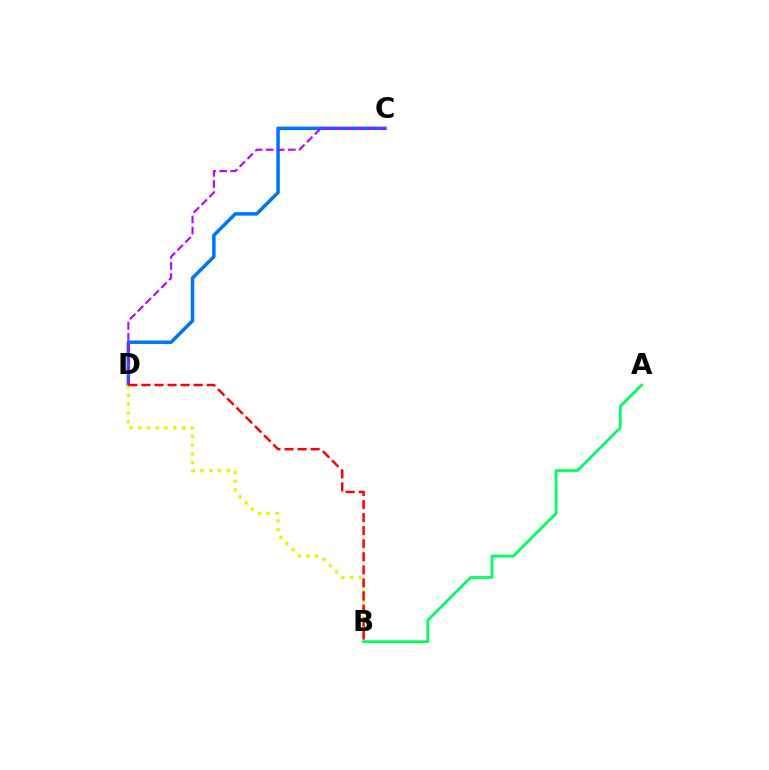{('C', 'D'): [{'color': '#0074ff', 'line_style': 'solid', 'thickness': 2.52}, {'color': '#b900ff', 'line_style': 'dashed', 'thickness': 1.5}], ('A', 'B'): [{'color': '#00ff5c', 'line_style': 'solid', 'thickness': 1.99}], ('B', 'D'): [{'color': '#d1ff00', 'line_style': 'dotted', 'thickness': 2.38}, {'color': '#ff0000', 'line_style': 'dashed', 'thickness': 1.77}]}